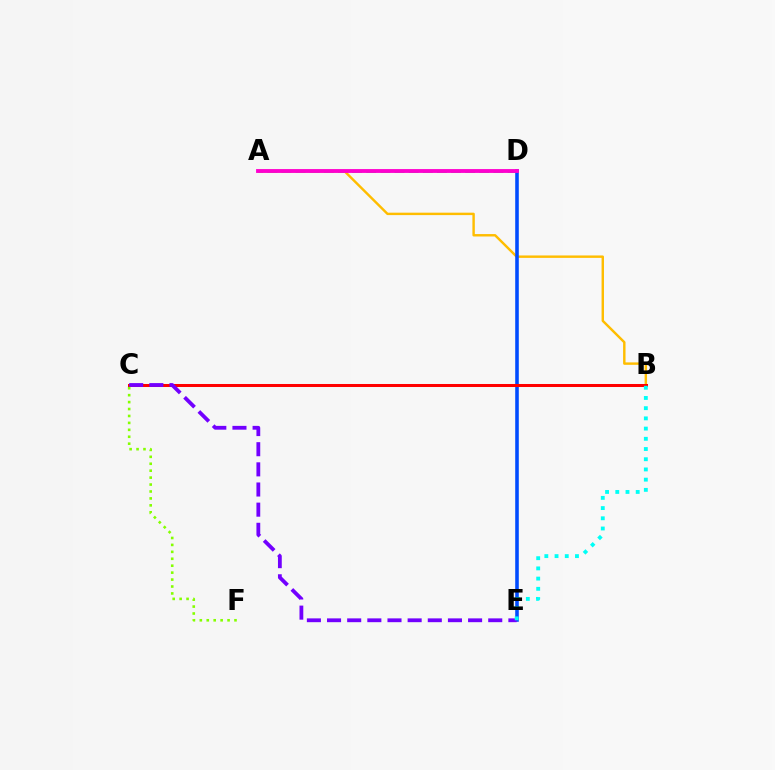{('A', 'D'): [{'color': '#00ff39', 'line_style': 'dashed', 'thickness': 1.92}, {'color': '#ff00cf', 'line_style': 'solid', 'thickness': 2.77}], ('A', 'B'): [{'color': '#ffbd00', 'line_style': 'solid', 'thickness': 1.75}], ('D', 'E'): [{'color': '#004bff', 'line_style': 'solid', 'thickness': 2.58}], ('B', 'C'): [{'color': '#ff0000', 'line_style': 'solid', 'thickness': 2.17}], ('C', 'E'): [{'color': '#7200ff', 'line_style': 'dashed', 'thickness': 2.74}], ('B', 'E'): [{'color': '#00fff6', 'line_style': 'dotted', 'thickness': 2.77}], ('C', 'F'): [{'color': '#84ff00', 'line_style': 'dotted', 'thickness': 1.88}]}